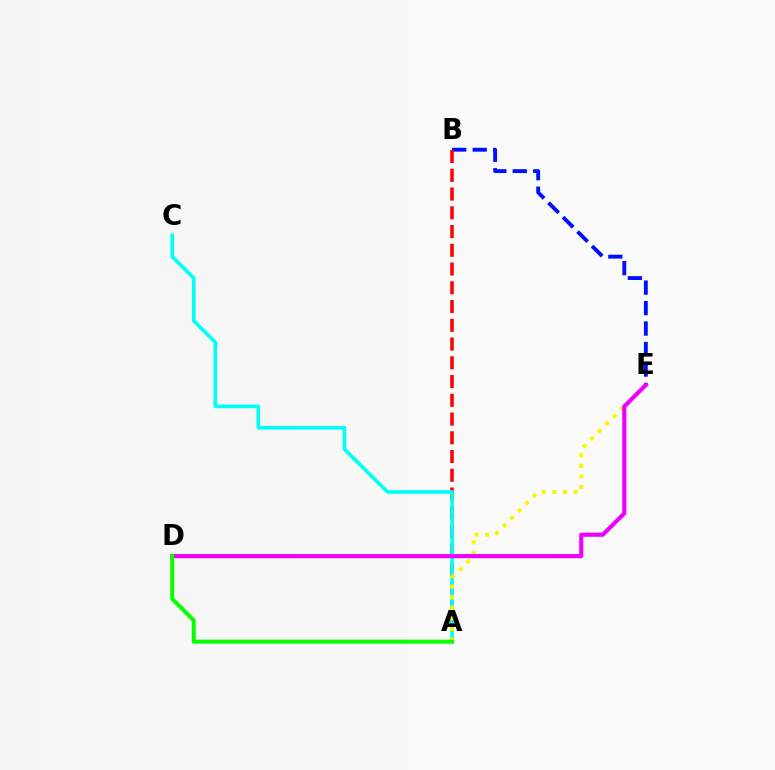{('B', 'E'): [{'color': '#0010ff', 'line_style': 'dashed', 'thickness': 2.78}], ('A', 'B'): [{'color': '#ff0000', 'line_style': 'dashed', 'thickness': 2.55}], ('A', 'C'): [{'color': '#00fff6', 'line_style': 'solid', 'thickness': 2.63}], ('A', 'E'): [{'color': '#fcf500', 'line_style': 'dotted', 'thickness': 2.88}], ('D', 'E'): [{'color': '#ee00ff', 'line_style': 'solid', 'thickness': 2.97}], ('A', 'D'): [{'color': '#08ff00', 'line_style': 'solid', 'thickness': 2.89}]}